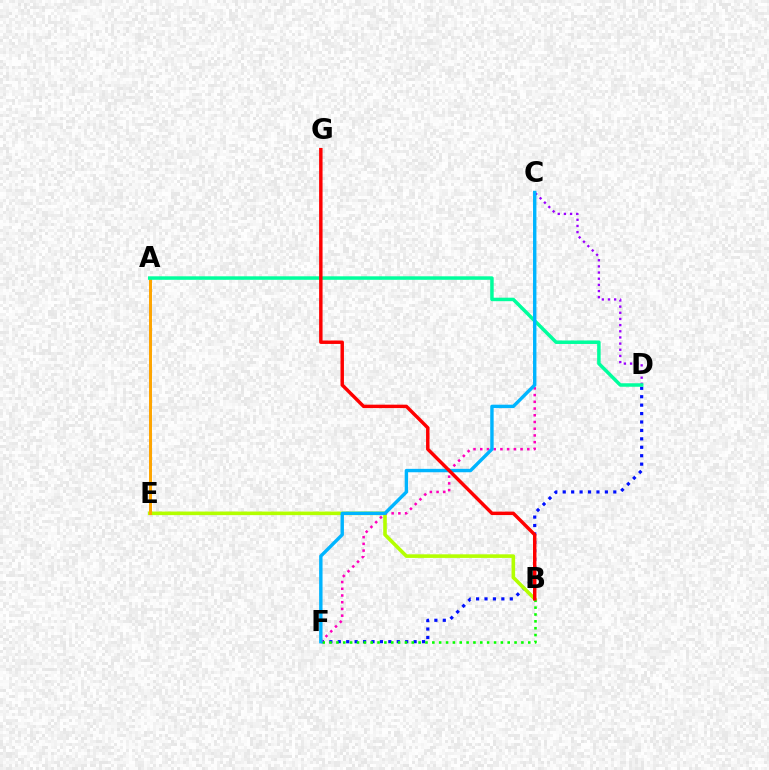{('D', 'F'): [{'color': '#0010ff', 'line_style': 'dotted', 'thickness': 2.29}], ('B', 'E'): [{'color': '#b3ff00', 'line_style': 'solid', 'thickness': 2.59}], ('C', 'D'): [{'color': '#9b00ff', 'line_style': 'dotted', 'thickness': 1.67}], ('B', 'F'): [{'color': '#08ff00', 'line_style': 'dotted', 'thickness': 1.86}], ('A', 'E'): [{'color': '#ffa500', 'line_style': 'solid', 'thickness': 2.14}], ('A', 'D'): [{'color': '#00ff9d', 'line_style': 'solid', 'thickness': 2.52}], ('C', 'F'): [{'color': '#ff00bd', 'line_style': 'dotted', 'thickness': 1.83}, {'color': '#00b5ff', 'line_style': 'solid', 'thickness': 2.45}], ('B', 'G'): [{'color': '#ff0000', 'line_style': 'solid', 'thickness': 2.47}]}